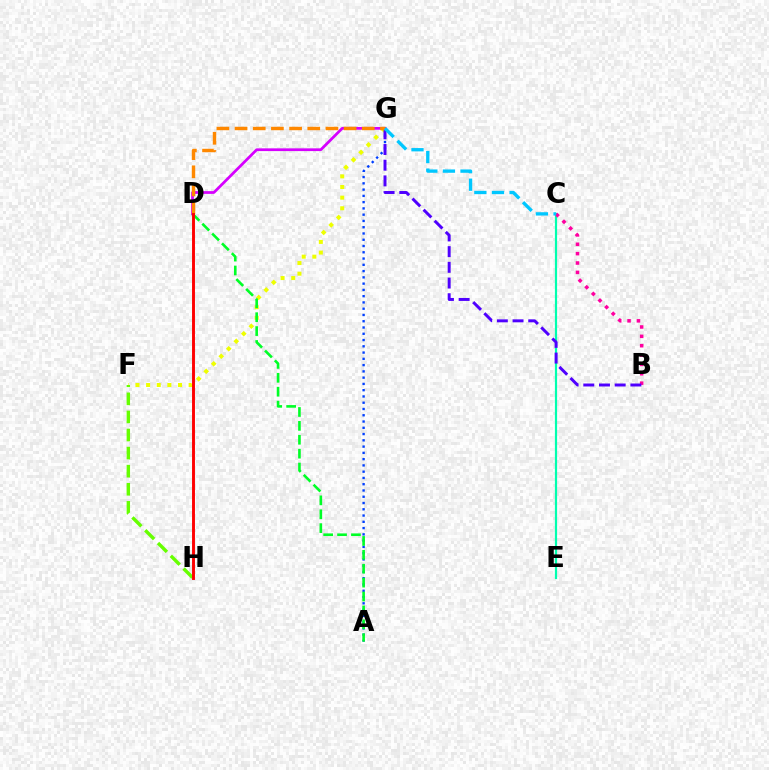{('C', 'E'): [{'color': '#00ffaf', 'line_style': 'solid', 'thickness': 1.58}], ('D', 'G'): [{'color': '#d600ff', 'line_style': 'solid', 'thickness': 1.98}, {'color': '#ff8800', 'line_style': 'dashed', 'thickness': 2.47}], ('A', 'G'): [{'color': '#003fff', 'line_style': 'dotted', 'thickness': 1.7}], ('B', 'C'): [{'color': '#ff00a0', 'line_style': 'dotted', 'thickness': 2.55}], ('F', 'G'): [{'color': '#eeff00', 'line_style': 'dotted', 'thickness': 2.89}], ('B', 'G'): [{'color': '#4f00ff', 'line_style': 'dashed', 'thickness': 2.13}], ('F', 'H'): [{'color': '#66ff00', 'line_style': 'dashed', 'thickness': 2.46}], ('C', 'G'): [{'color': '#00c7ff', 'line_style': 'dashed', 'thickness': 2.39}], ('A', 'D'): [{'color': '#00ff27', 'line_style': 'dashed', 'thickness': 1.89}], ('D', 'H'): [{'color': '#ff0000', 'line_style': 'solid', 'thickness': 2.1}]}